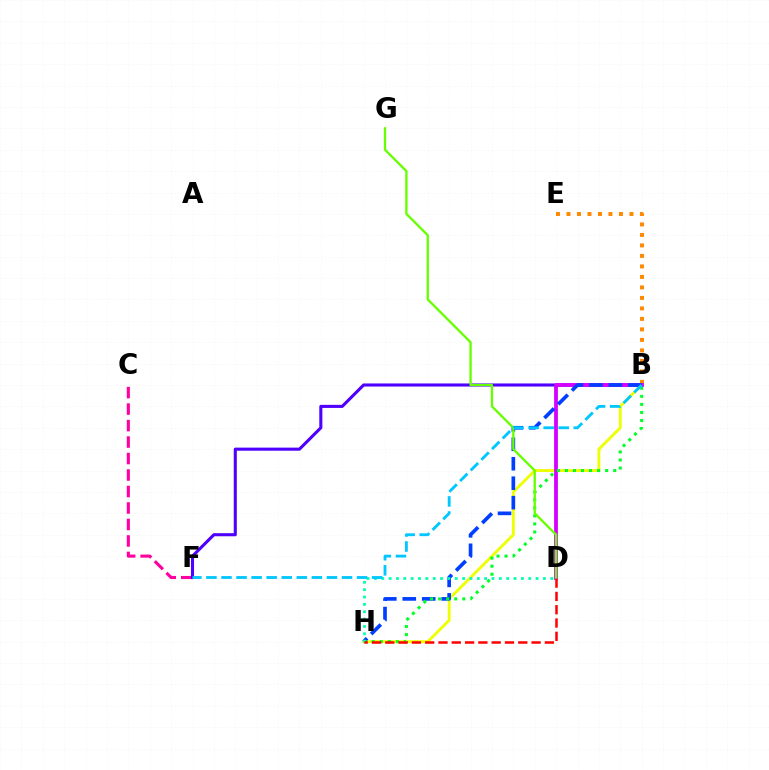{('C', 'F'): [{'color': '#ff00a0', 'line_style': 'dashed', 'thickness': 2.24}], ('B', 'E'): [{'color': '#ff8800', 'line_style': 'dotted', 'thickness': 2.85}], ('B', 'H'): [{'color': '#eeff00', 'line_style': 'solid', 'thickness': 2.05}, {'color': '#003fff', 'line_style': 'dashed', 'thickness': 2.64}, {'color': '#00ff27', 'line_style': 'dotted', 'thickness': 2.19}], ('B', 'F'): [{'color': '#4f00ff', 'line_style': 'solid', 'thickness': 2.22}, {'color': '#00c7ff', 'line_style': 'dashed', 'thickness': 2.05}], ('B', 'D'): [{'color': '#d600ff', 'line_style': 'solid', 'thickness': 2.72}], ('D', 'H'): [{'color': '#00ffaf', 'line_style': 'dotted', 'thickness': 2.0}, {'color': '#ff0000', 'line_style': 'dashed', 'thickness': 1.81}], ('D', 'G'): [{'color': '#66ff00', 'line_style': 'solid', 'thickness': 1.67}]}